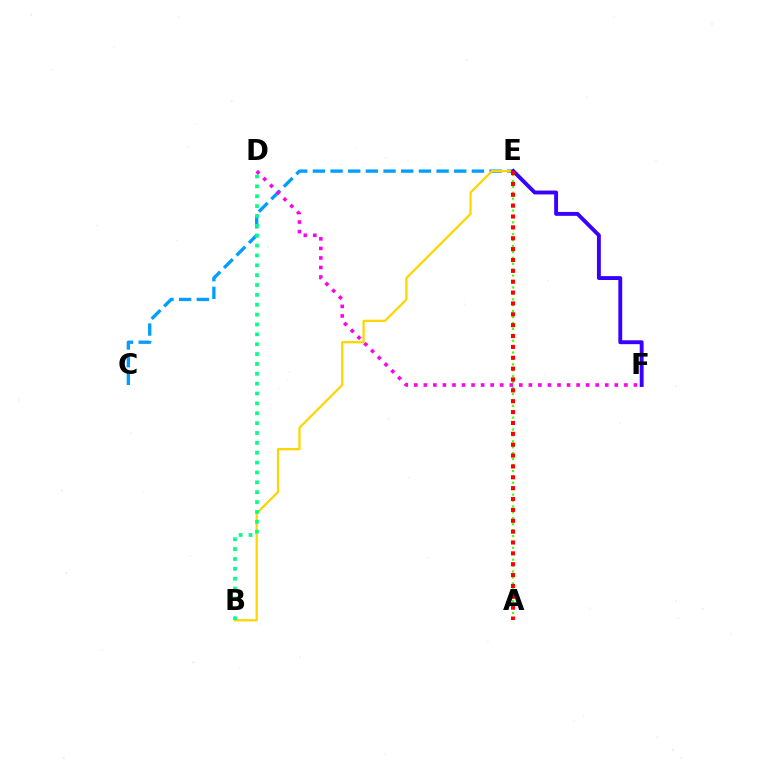{('C', 'E'): [{'color': '#009eff', 'line_style': 'dashed', 'thickness': 2.4}], ('A', 'E'): [{'color': '#4fff00', 'line_style': 'dotted', 'thickness': 1.61}, {'color': '#ff0000', 'line_style': 'dotted', 'thickness': 2.95}], ('B', 'E'): [{'color': '#ffd500', 'line_style': 'solid', 'thickness': 1.62}], ('B', 'D'): [{'color': '#00ff86', 'line_style': 'dotted', 'thickness': 2.68}], ('D', 'F'): [{'color': '#ff00ed', 'line_style': 'dotted', 'thickness': 2.59}], ('E', 'F'): [{'color': '#3700ff', 'line_style': 'solid', 'thickness': 2.8}]}